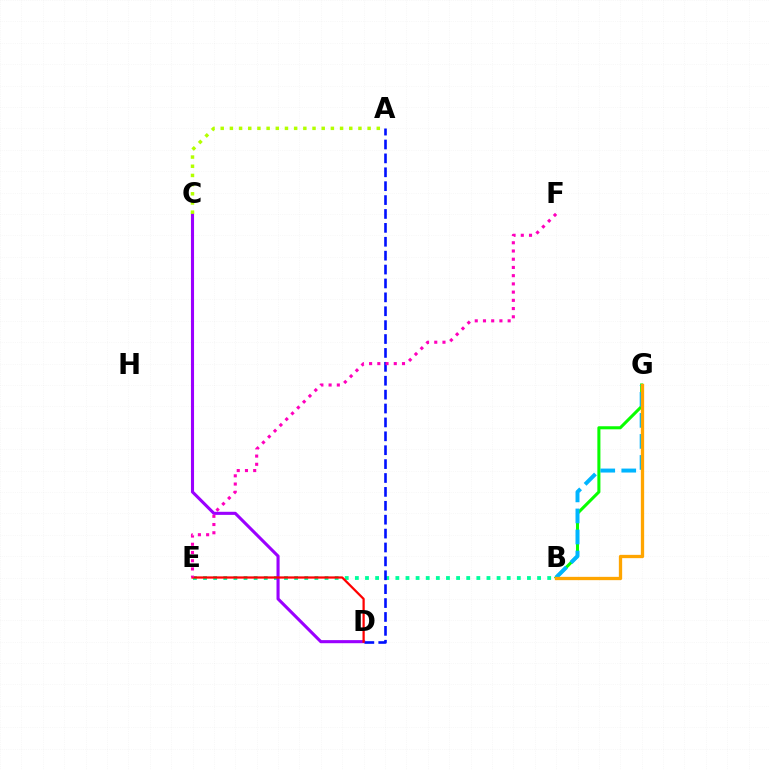{('B', 'E'): [{'color': '#00ff9d', 'line_style': 'dotted', 'thickness': 2.75}], ('C', 'D'): [{'color': '#9b00ff', 'line_style': 'solid', 'thickness': 2.23}], ('B', 'G'): [{'color': '#08ff00', 'line_style': 'solid', 'thickness': 2.2}, {'color': '#00b5ff', 'line_style': 'dashed', 'thickness': 2.86}, {'color': '#ffa500', 'line_style': 'solid', 'thickness': 2.38}], ('A', 'C'): [{'color': '#b3ff00', 'line_style': 'dotted', 'thickness': 2.49}], ('A', 'D'): [{'color': '#0010ff', 'line_style': 'dashed', 'thickness': 1.89}], ('D', 'E'): [{'color': '#ff0000', 'line_style': 'solid', 'thickness': 1.61}], ('E', 'F'): [{'color': '#ff00bd', 'line_style': 'dotted', 'thickness': 2.23}]}